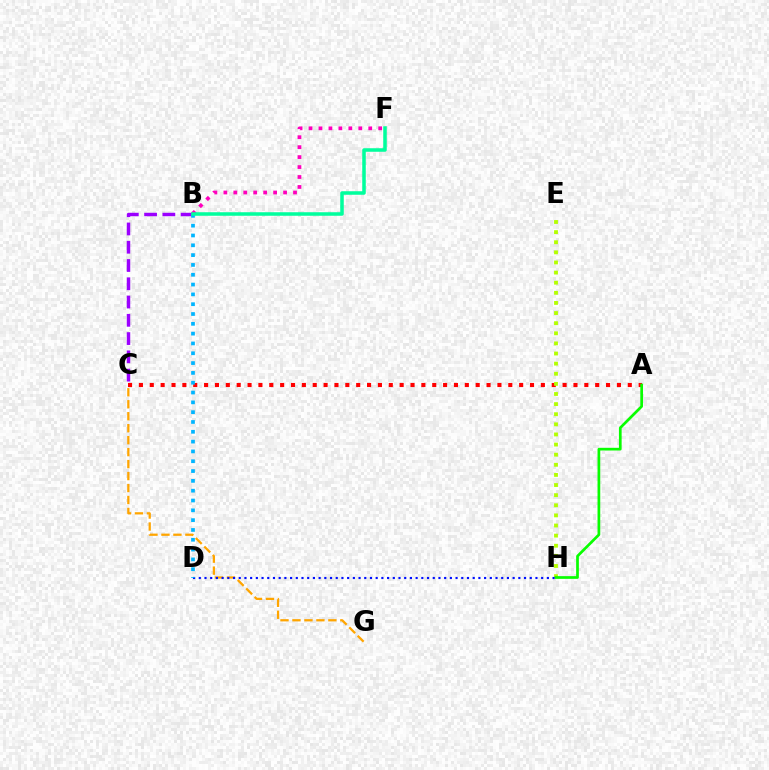{('A', 'C'): [{'color': '#ff0000', 'line_style': 'dotted', 'thickness': 2.95}], ('B', 'C'): [{'color': '#9b00ff', 'line_style': 'dashed', 'thickness': 2.48}], ('C', 'G'): [{'color': '#ffa500', 'line_style': 'dashed', 'thickness': 1.63}], ('E', 'H'): [{'color': '#b3ff00', 'line_style': 'dotted', 'thickness': 2.75}], ('B', 'F'): [{'color': '#ff00bd', 'line_style': 'dotted', 'thickness': 2.7}, {'color': '#00ff9d', 'line_style': 'solid', 'thickness': 2.54}], ('A', 'H'): [{'color': '#08ff00', 'line_style': 'solid', 'thickness': 1.95}], ('D', 'H'): [{'color': '#0010ff', 'line_style': 'dotted', 'thickness': 1.55}], ('B', 'D'): [{'color': '#00b5ff', 'line_style': 'dotted', 'thickness': 2.67}]}